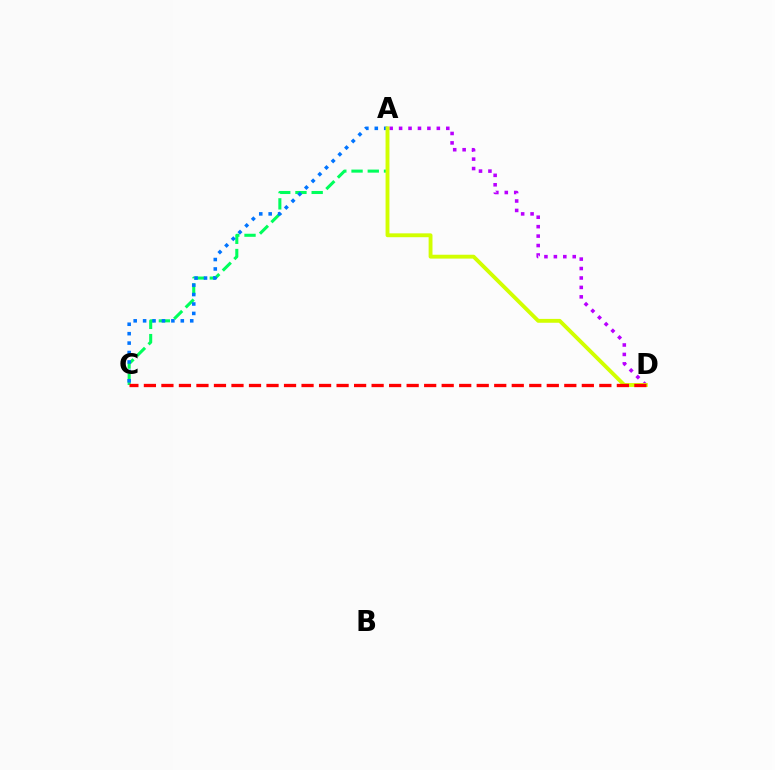{('A', 'D'): [{'color': '#b900ff', 'line_style': 'dotted', 'thickness': 2.56}, {'color': '#d1ff00', 'line_style': 'solid', 'thickness': 2.78}], ('A', 'C'): [{'color': '#00ff5c', 'line_style': 'dashed', 'thickness': 2.2}, {'color': '#0074ff', 'line_style': 'dotted', 'thickness': 2.56}], ('C', 'D'): [{'color': '#ff0000', 'line_style': 'dashed', 'thickness': 2.38}]}